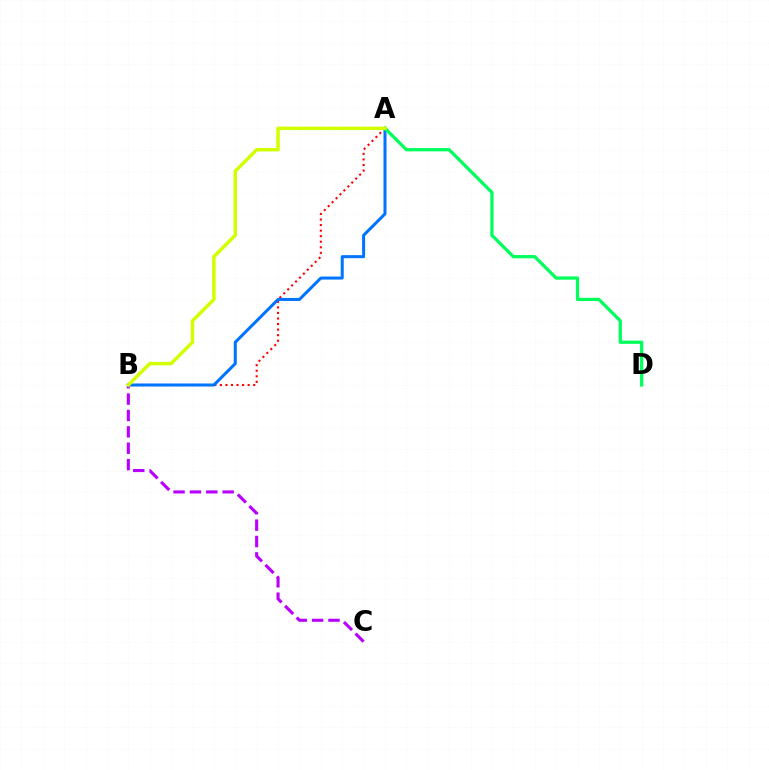{('B', 'C'): [{'color': '#b900ff', 'line_style': 'dashed', 'thickness': 2.23}], ('A', 'B'): [{'color': '#ff0000', 'line_style': 'dotted', 'thickness': 1.51}, {'color': '#0074ff', 'line_style': 'solid', 'thickness': 2.18}, {'color': '#d1ff00', 'line_style': 'solid', 'thickness': 2.51}], ('A', 'D'): [{'color': '#00ff5c', 'line_style': 'solid', 'thickness': 2.34}]}